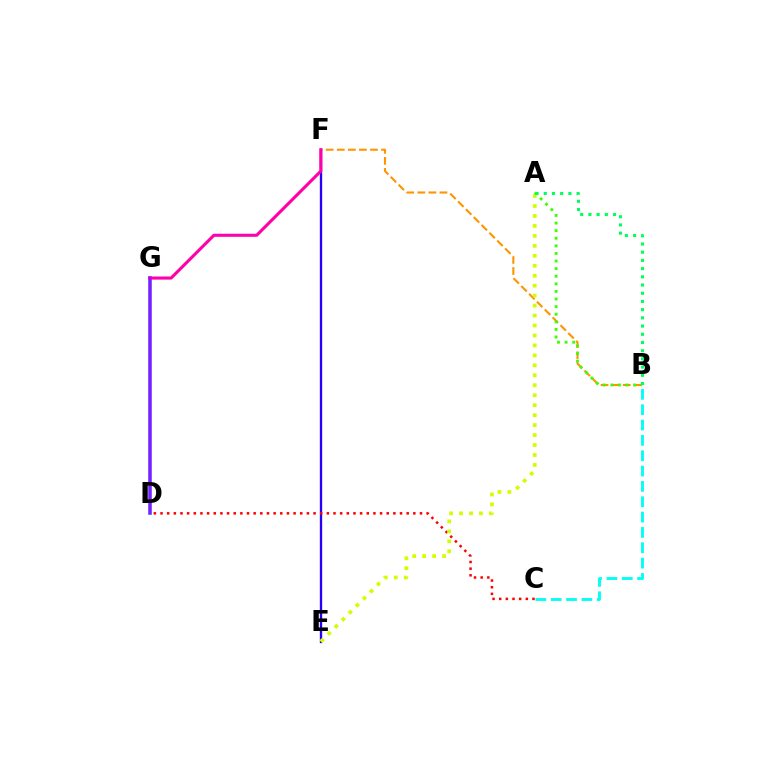{('E', 'F'): [{'color': '#2500ff', 'line_style': 'solid', 'thickness': 1.68}], ('B', 'F'): [{'color': '#ff9400', 'line_style': 'dashed', 'thickness': 1.51}], ('C', 'D'): [{'color': '#ff0000', 'line_style': 'dotted', 'thickness': 1.81}], ('D', 'G'): [{'color': '#0074ff', 'line_style': 'solid', 'thickness': 2.58}, {'color': '#b900ff', 'line_style': 'solid', 'thickness': 1.68}], ('B', 'C'): [{'color': '#00fff6', 'line_style': 'dashed', 'thickness': 2.08}], ('F', 'G'): [{'color': '#ff00ac', 'line_style': 'solid', 'thickness': 2.22}], ('A', 'E'): [{'color': '#d1ff00', 'line_style': 'dotted', 'thickness': 2.71}], ('A', 'B'): [{'color': '#3dff00', 'line_style': 'dotted', 'thickness': 2.06}, {'color': '#00ff5c', 'line_style': 'dotted', 'thickness': 2.23}]}